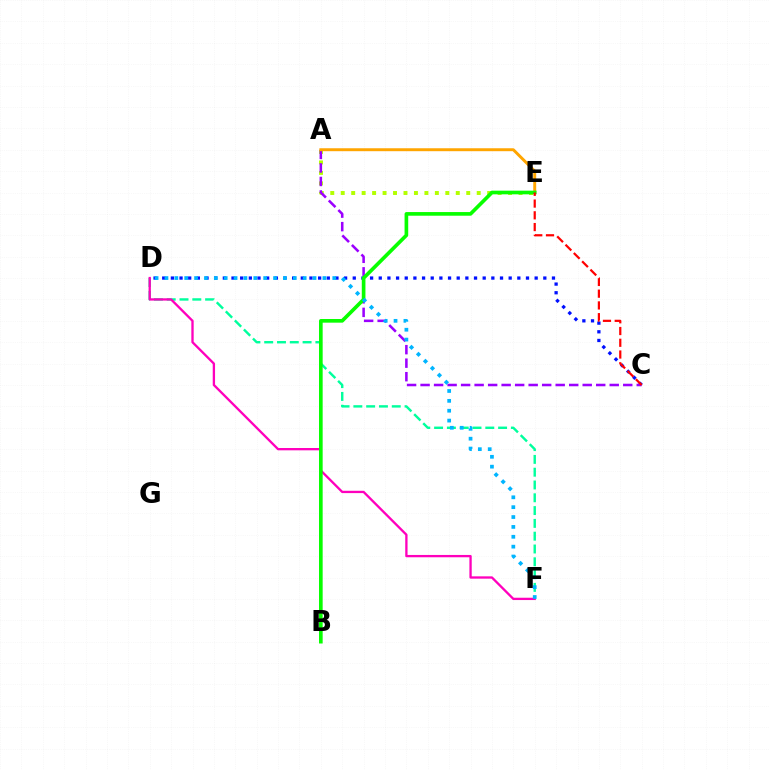{('A', 'E'): [{'color': '#b3ff00', 'line_style': 'dotted', 'thickness': 2.84}, {'color': '#ffa500', 'line_style': 'solid', 'thickness': 2.11}], ('C', 'D'): [{'color': '#0010ff', 'line_style': 'dotted', 'thickness': 2.35}], ('A', 'C'): [{'color': '#9b00ff', 'line_style': 'dashed', 'thickness': 1.84}], ('D', 'F'): [{'color': '#00ff9d', 'line_style': 'dashed', 'thickness': 1.74}, {'color': '#ff00bd', 'line_style': 'solid', 'thickness': 1.67}, {'color': '#00b5ff', 'line_style': 'dotted', 'thickness': 2.68}], ('B', 'E'): [{'color': '#08ff00', 'line_style': 'solid', 'thickness': 2.63}], ('C', 'E'): [{'color': '#ff0000', 'line_style': 'dashed', 'thickness': 1.6}]}